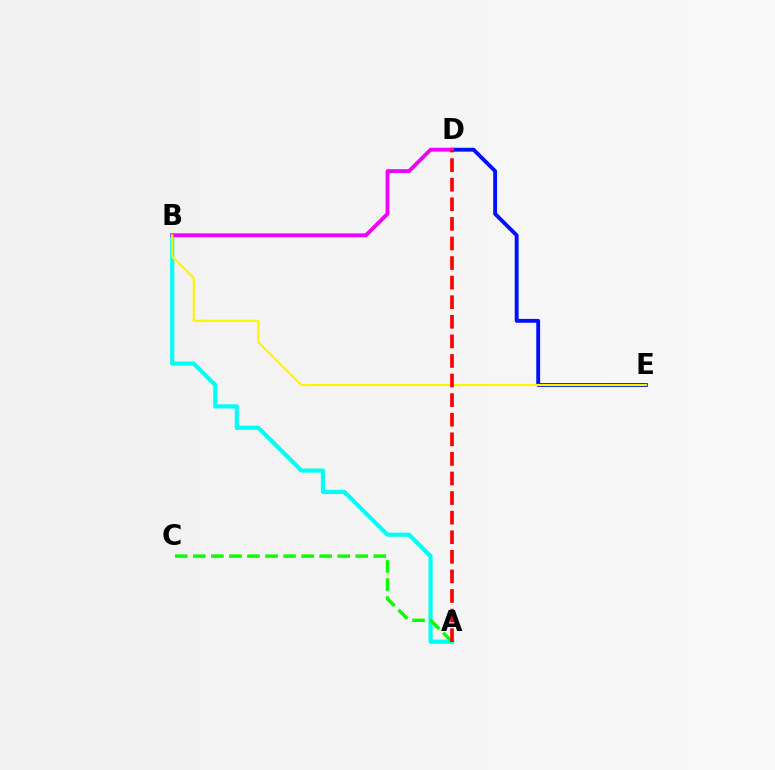{('A', 'B'): [{'color': '#00fff6', 'line_style': 'solid', 'thickness': 2.99}], ('D', 'E'): [{'color': '#0010ff', 'line_style': 'solid', 'thickness': 2.79}], ('B', 'D'): [{'color': '#ee00ff', 'line_style': 'solid', 'thickness': 2.77}], ('B', 'E'): [{'color': '#fcf500', 'line_style': 'solid', 'thickness': 1.55}], ('A', 'C'): [{'color': '#08ff00', 'line_style': 'dashed', 'thickness': 2.45}], ('A', 'D'): [{'color': '#ff0000', 'line_style': 'dashed', 'thickness': 2.66}]}